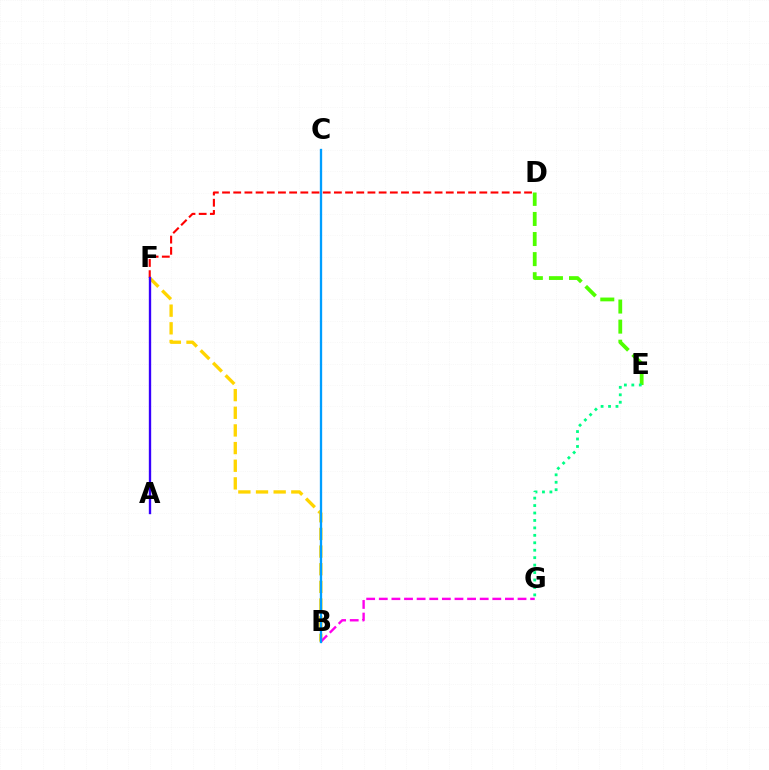{('D', 'F'): [{'color': '#ff0000', 'line_style': 'dashed', 'thickness': 1.52}], ('B', 'F'): [{'color': '#ffd500', 'line_style': 'dashed', 'thickness': 2.4}], ('D', 'E'): [{'color': '#4fff00', 'line_style': 'dashed', 'thickness': 2.73}], ('A', 'F'): [{'color': '#3700ff', 'line_style': 'solid', 'thickness': 1.69}], ('B', 'G'): [{'color': '#ff00ed', 'line_style': 'dashed', 'thickness': 1.71}], ('E', 'G'): [{'color': '#00ff86', 'line_style': 'dotted', 'thickness': 2.02}], ('B', 'C'): [{'color': '#009eff', 'line_style': 'solid', 'thickness': 1.66}]}